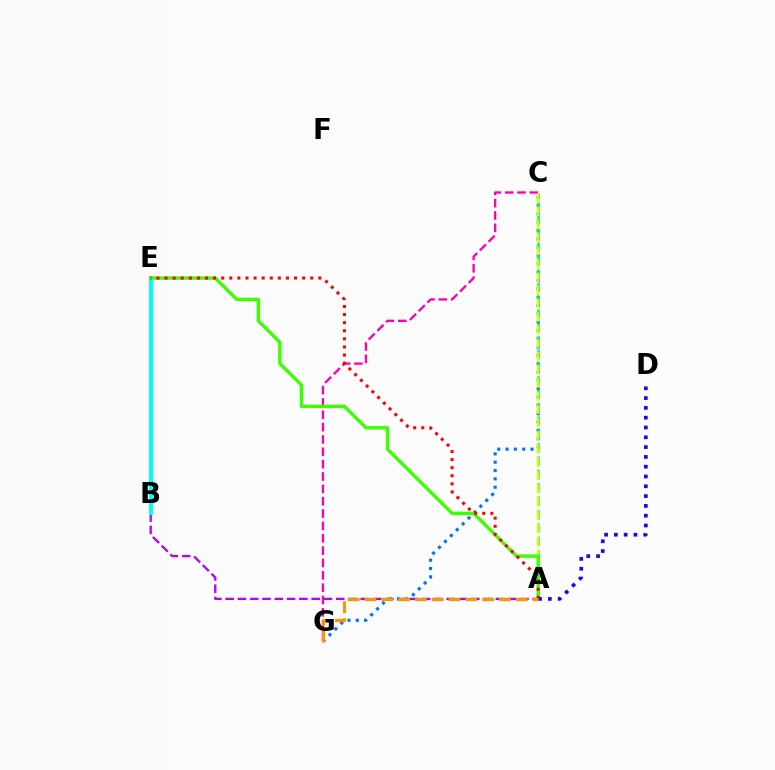{('C', 'G'): [{'color': '#ff00ac', 'line_style': 'dashed', 'thickness': 1.68}, {'color': '#0074ff', 'line_style': 'dotted', 'thickness': 2.26}], ('A', 'B'): [{'color': '#b900ff', 'line_style': 'dashed', 'thickness': 1.67}], ('A', 'C'): [{'color': '#00ff5c', 'line_style': 'dashed', 'thickness': 1.82}, {'color': '#d1ff00', 'line_style': 'dashed', 'thickness': 1.79}], ('B', 'E'): [{'color': '#00fff6', 'line_style': 'solid', 'thickness': 2.83}], ('A', 'E'): [{'color': '#3dff00', 'line_style': 'solid', 'thickness': 2.44}, {'color': '#ff0000', 'line_style': 'dotted', 'thickness': 2.2}], ('A', 'D'): [{'color': '#2500ff', 'line_style': 'dotted', 'thickness': 2.66}], ('A', 'G'): [{'color': '#ff9400', 'line_style': 'dashed', 'thickness': 2.28}]}